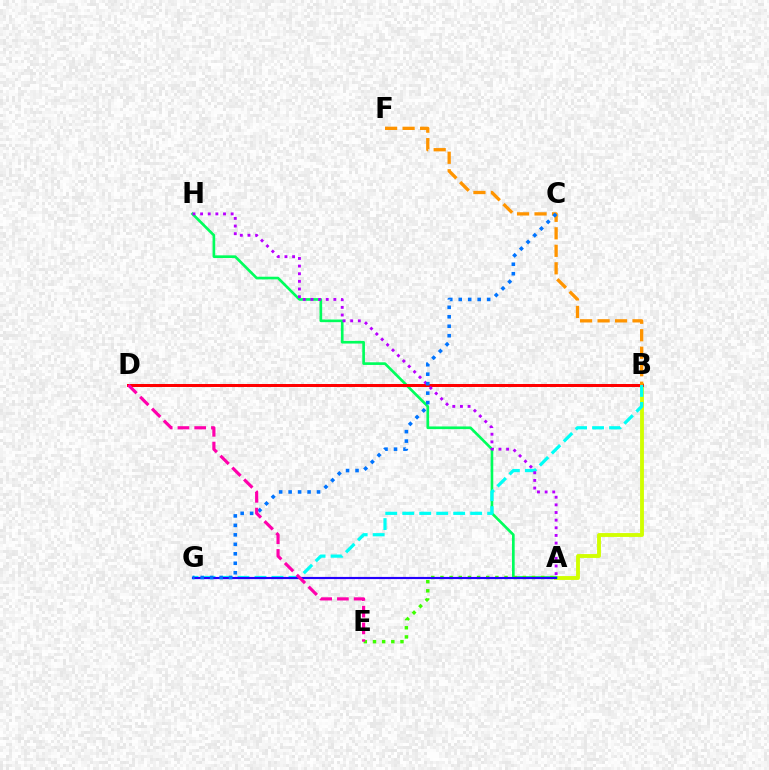{('A', 'B'): [{'color': '#d1ff00', 'line_style': 'solid', 'thickness': 2.78}], ('A', 'H'): [{'color': '#00ff5c', 'line_style': 'solid', 'thickness': 1.92}, {'color': '#b900ff', 'line_style': 'dotted', 'thickness': 2.08}], ('B', 'D'): [{'color': '#ff0000', 'line_style': 'solid', 'thickness': 2.16}], ('B', 'G'): [{'color': '#00fff6', 'line_style': 'dashed', 'thickness': 2.31}], ('A', 'E'): [{'color': '#3dff00', 'line_style': 'dotted', 'thickness': 2.49}], ('B', 'F'): [{'color': '#ff9400', 'line_style': 'dashed', 'thickness': 2.38}], ('A', 'G'): [{'color': '#2500ff', 'line_style': 'solid', 'thickness': 1.56}], ('C', 'G'): [{'color': '#0074ff', 'line_style': 'dotted', 'thickness': 2.57}], ('D', 'E'): [{'color': '#ff00ac', 'line_style': 'dashed', 'thickness': 2.27}]}